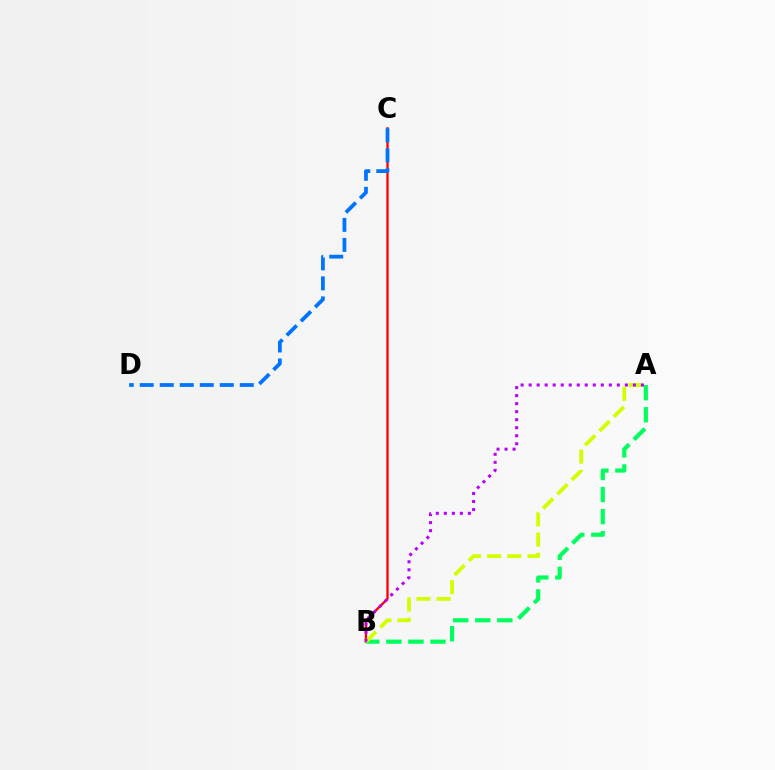{('B', 'C'): [{'color': '#ff0000', 'line_style': 'solid', 'thickness': 1.67}], ('C', 'D'): [{'color': '#0074ff', 'line_style': 'dashed', 'thickness': 2.72}], ('A', 'B'): [{'color': '#00ff5c', 'line_style': 'dashed', 'thickness': 3.0}, {'color': '#d1ff00', 'line_style': 'dashed', 'thickness': 2.74}, {'color': '#b900ff', 'line_style': 'dotted', 'thickness': 2.18}]}